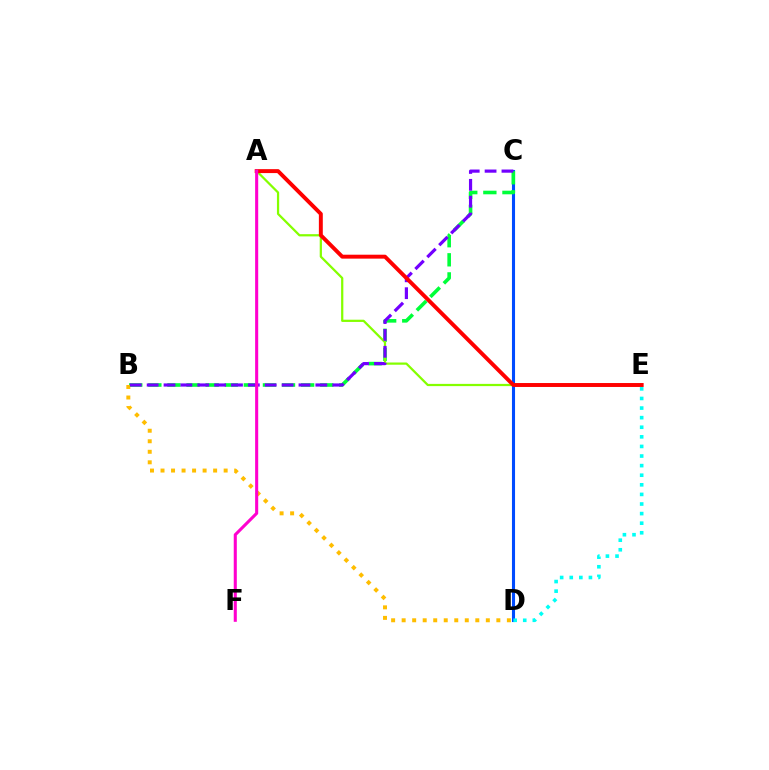{('C', 'D'): [{'color': '#004bff', 'line_style': 'solid', 'thickness': 2.22}], ('B', 'C'): [{'color': '#00ff39', 'line_style': 'dashed', 'thickness': 2.59}, {'color': '#7200ff', 'line_style': 'dashed', 'thickness': 2.29}], ('A', 'E'): [{'color': '#84ff00', 'line_style': 'solid', 'thickness': 1.61}, {'color': '#ff0000', 'line_style': 'solid', 'thickness': 2.83}], ('B', 'D'): [{'color': '#ffbd00', 'line_style': 'dotted', 'thickness': 2.86}], ('D', 'E'): [{'color': '#00fff6', 'line_style': 'dotted', 'thickness': 2.61}], ('A', 'F'): [{'color': '#ff00cf', 'line_style': 'solid', 'thickness': 2.21}]}